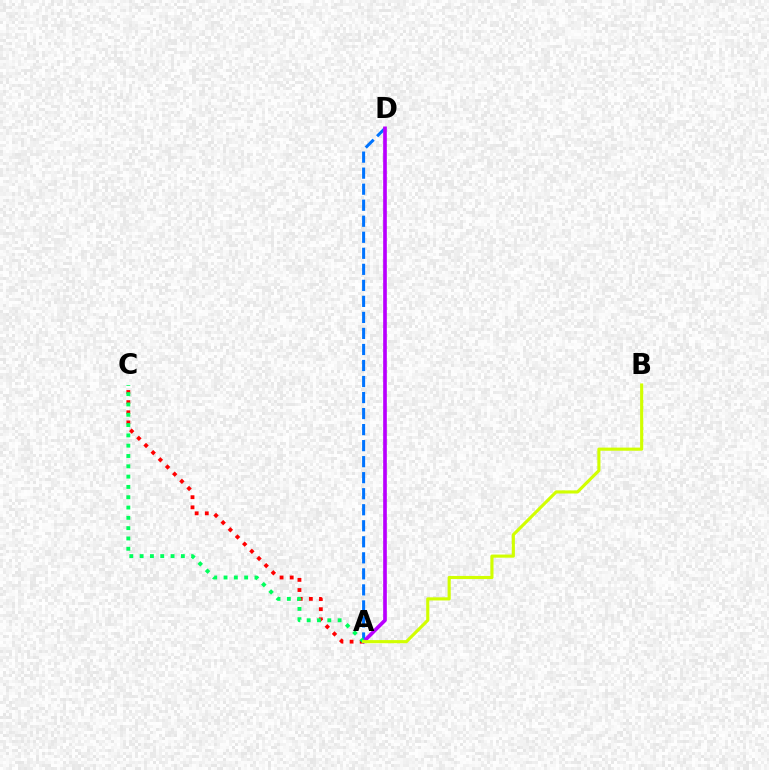{('A', 'D'): [{'color': '#0074ff', 'line_style': 'dashed', 'thickness': 2.18}, {'color': '#b900ff', 'line_style': 'solid', 'thickness': 2.64}], ('A', 'C'): [{'color': '#ff0000', 'line_style': 'dotted', 'thickness': 2.75}, {'color': '#00ff5c', 'line_style': 'dotted', 'thickness': 2.8}], ('A', 'B'): [{'color': '#d1ff00', 'line_style': 'solid', 'thickness': 2.25}]}